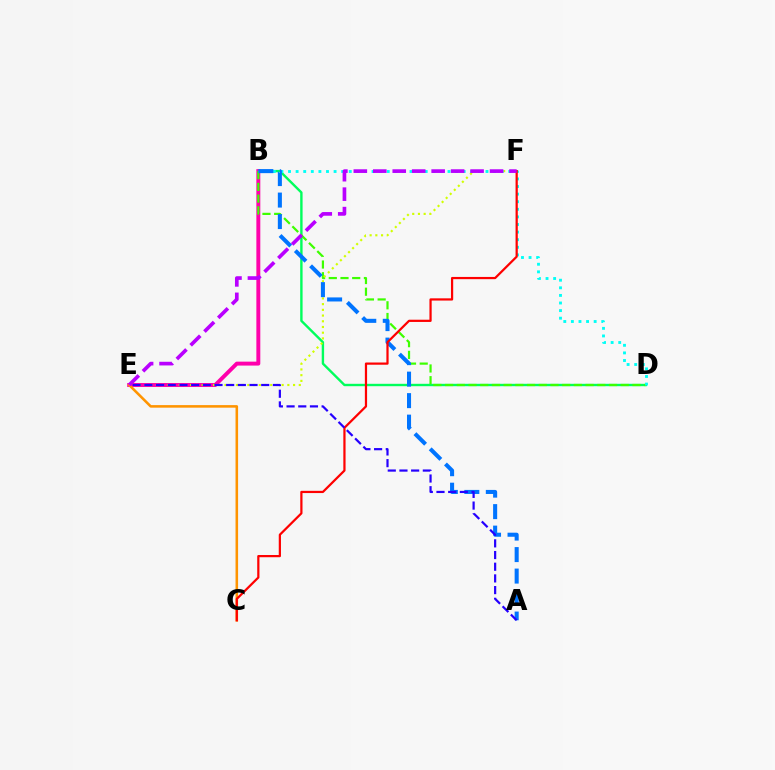{('B', 'D'): [{'color': '#00ff5c', 'line_style': 'solid', 'thickness': 1.72}, {'color': '#3dff00', 'line_style': 'dashed', 'thickness': 1.59}, {'color': '#00fff6', 'line_style': 'dotted', 'thickness': 2.06}], ('B', 'E'): [{'color': '#ff00ac', 'line_style': 'solid', 'thickness': 2.83}], ('E', 'F'): [{'color': '#d1ff00', 'line_style': 'dotted', 'thickness': 1.55}, {'color': '#b900ff', 'line_style': 'dashed', 'thickness': 2.64}], ('C', 'E'): [{'color': '#ff9400', 'line_style': 'solid', 'thickness': 1.84}], ('A', 'B'): [{'color': '#0074ff', 'line_style': 'dashed', 'thickness': 2.92}], ('C', 'F'): [{'color': '#ff0000', 'line_style': 'solid', 'thickness': 1.6}], ('A', 'E'): [{'color': '#2500ff', 'line_style': 'dashed', 'thickness': 1.59}]}